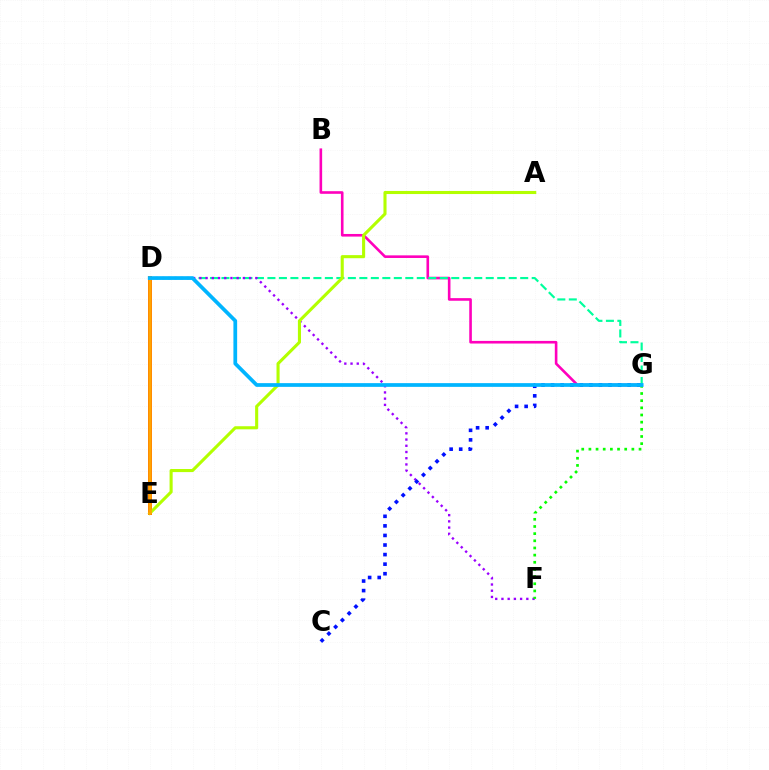{('D', 'E'): [{'color': '#ff0000', 'line_style': 'solid', 'thickness': 2.83}, {'color': '#ffa500', 'line_style': 'solid', 'thickness': 2.65}], ('B', 'G'): [{'color': '#ff00bd', 'line_style': 'solid', 'thickness': 1.88}], ('D', 'G'): [{'color': '#00ff9d', 'line_style': 'dashed', 'thickness': 1.56}, {'color': '#00b5ff', 'line_style': 'solid', 'thickness': 2.69}], ('D', 'F'): [{'color': '#9b00ff', 'line_style': 'dotted', 'thickness': 1.69}], ('C', 'G'): [{'color': '#0010ff', 'line_style': 'dotted', 'thickness': 2.6}], ('F', 'G'): [{'color': '#08ff00', 'line_style': 'dotted', 'thickness': 1.95}], ('A', 'E'): [{'color': '#b3ff00', 'line_style': 'solid', 'thickness': 2.22}]}